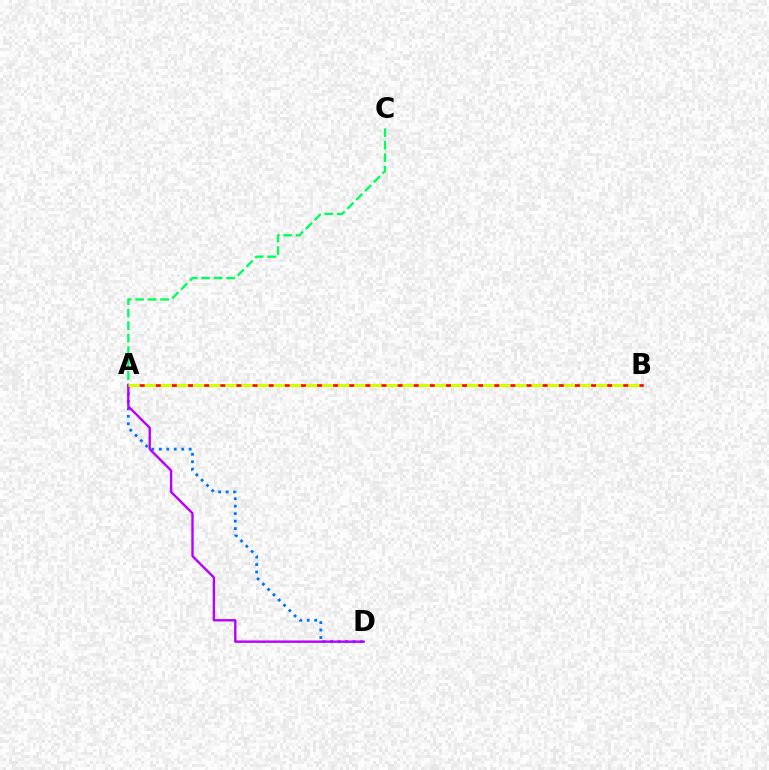{('A', 'B'): [{'color': '#ff0000', 'line_style': 'solid', 'thickness': 1.87}, {'color': '#d1ff00', 'line_style': 'dashed', 'thickness': 2.19}], ('A', 'C'): [{'color': '#00ff5c', 'line_style': 'dashed', 'thickness': 1.7}], ('A', 'D'): [{'color': '#0074ff', 'line_style': 'dotted', 'thickness': 2.03}, {'color': '#b900ff', 'line_style': 'solid', 'thickness': 1.72}]}